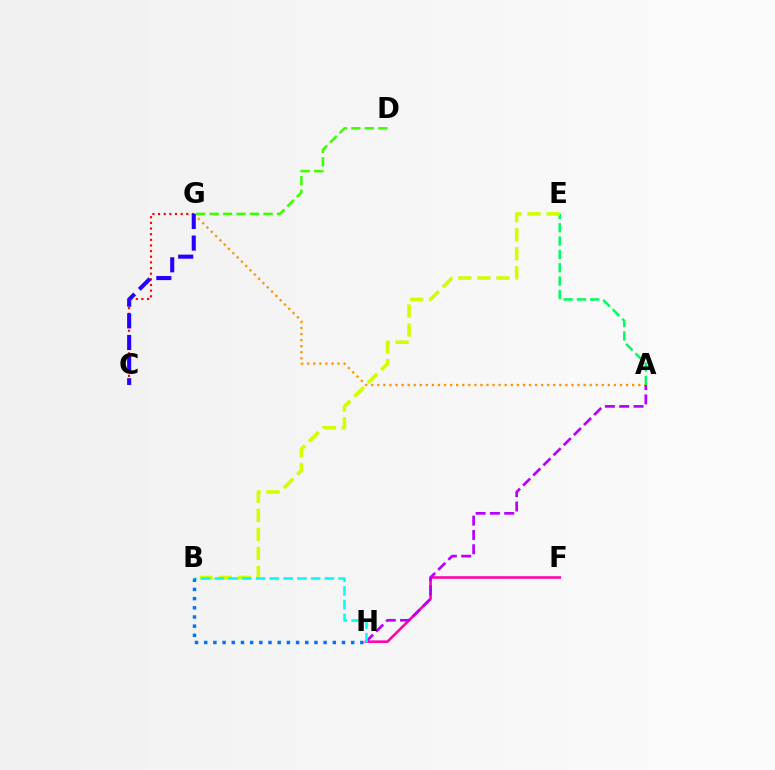{('F', 'H'): [{'color': '#ff00ac', 'line_style': 'solid', 'thickness': 1.85}], ('A', 'E'): [{'color': '#00ff5c', 'line_style': 'dashed', 'thickness': 1.81}], ('D', 'G'): [{'color': '#3dff00', 'line_style': 'dashed', 'thickness': 1.83}], ('B', 'E'): [{'color': '#d1ff00', 'line_style': 'dashed', 'thickness': 2.59}], ('A', 'G'): [{'color': '#ff9400', 'line_style': 'dotted', 'thickness': 1.65}], ('A', 'H'): [{'color': '#b900ff', 'line_style': 'dashed', 'thickness': 1.94}], ('C', 'G'): [{'color': '#ff0000', 'line_style': 'dotted', 'thickness': 1.53}, {'color': '#2500ff', 'line_style': 'dashed', 'thickness': 2.94}], ('B', 'H'): [{'color': '#00fff6', 'line_style': 'dashed', 'thickness': 1.87}, {'color': '#0074ff', 'line_style': 'dotted', 'thickness': 2.5}]}